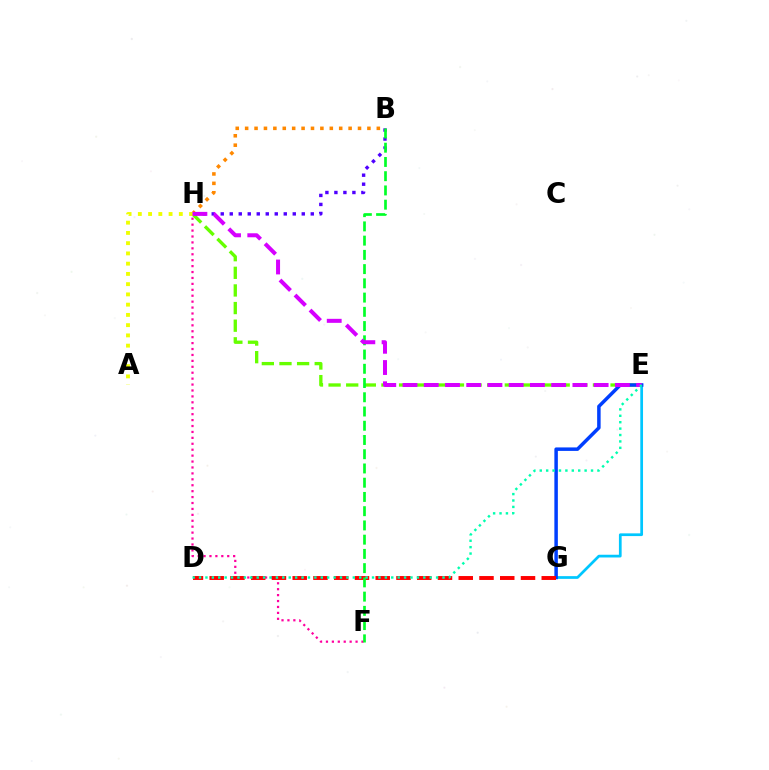{('B', 'H'): [{'color': '#4f00ff', 'line_style': 'dotted', 'thickness': 2.45}, {'color': '#ff8800', 'line_style': 'dotted', 'thickness': 2.56}], ('E', 'G'): [{'color': '#00c7ff', 'line_style': 'solid', 'thickness': 1.96}, {'color': '#003fff', 'line_style': 'solid', 'thickness': 2.51}], ('F', 'H'): [{'color': '#ff00a0', 'line_style': 'dotted', 'thickness': 1.61}], ('E', 'H'): [{'color': '#66ff00', 'line_style': 'dashed', 'thickness': 2.39}, {'color': '#d600ff', 'line_style': 'dashed', 'thickness': 2.89}], ('D', 'G'): [{'color': '#ff0000', 'line_style': 'dashed', 'thickness': 2.82}], ('A', 'H'): [{'color': '#eeff00', 'line_style': 'dotted', 'thickness': 2.78}], ('B', 'F'): [{'color': '#00ff27', 'line_style': 'dashed', 'thickness': 1.93}], ('D', 'E'): [{'color': '#00ffaf', 'line_style': 'dotted', 'thickness': 1.74}]}